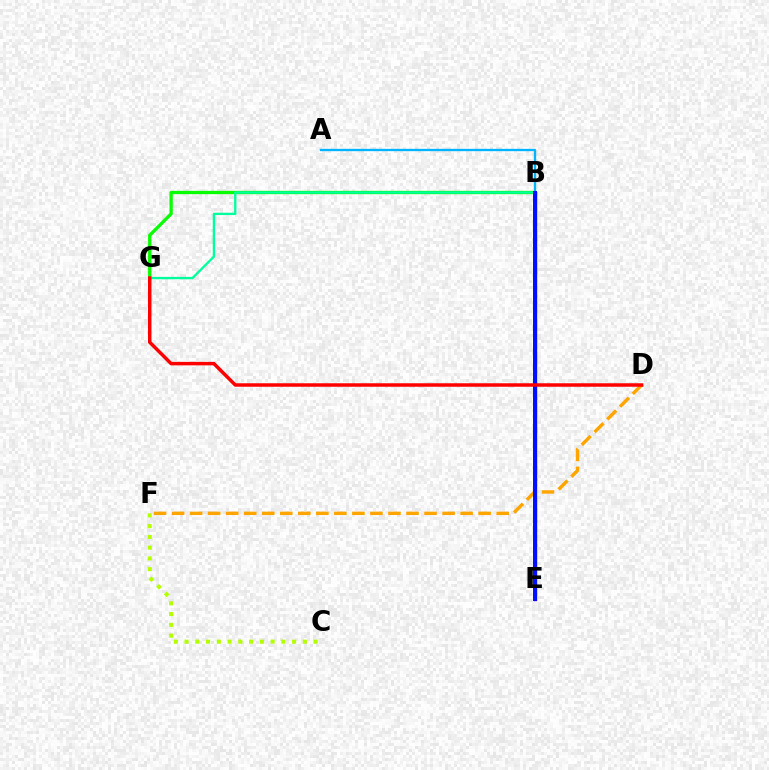{('B', 'E'): [{'color': '#ff00bd', 'line_style': 'dotted', 'thickness': 2.15}, {'color': '#9b00ff', 'line_style': 'solid', 'thickness': 2.5}, {'color': '#0010ff', 'line_style': 'solid', 'thickness': 2.86}], ('B', 'G'): [{'color': '#08ff00', 'line_style': 'solid', 'thickness': 2.38}, {'color': '#00ff9d', 'line_style': 'solid', 'thickness': 1.68}], ('D', 'F'): [{'color': '#ffa500', 'line_style': 'dashed', 'thickness': 2.45}], ('A', 'B'): [{'color': '#00b5ff', 'line_style': 'solid', 'thickness': 1.68}], ('C', 'F'): [{'color': '#b3ff00', 'line_style': 'dotted', 'thickness': 2.92}], ('D', 'G'): [{'color': '#ff0000', 'line_style': 'solid', 'thickness': 2.5}]}